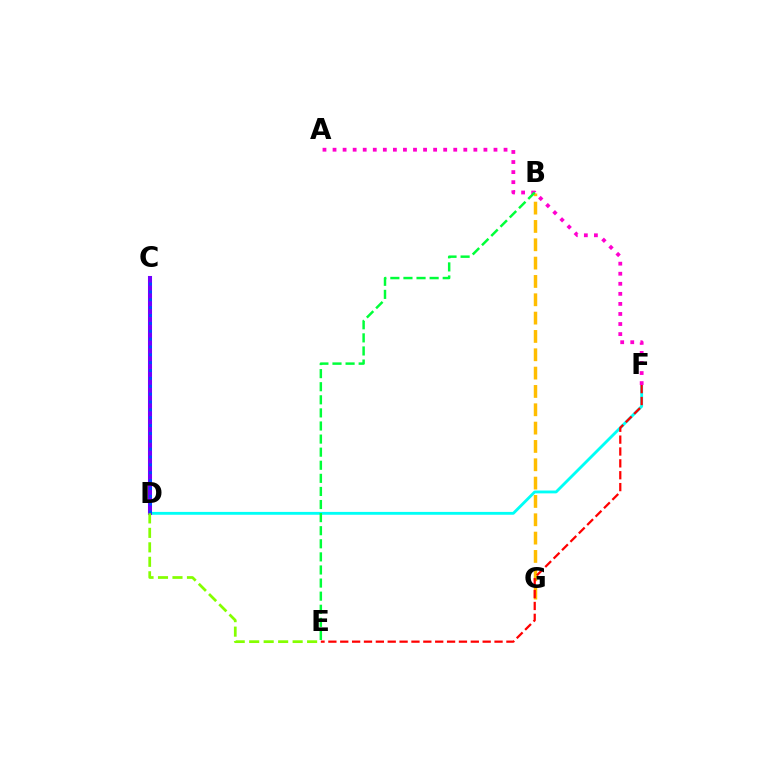{('B', 'G'): [{'color': '#ffbd00', 'line_style': 'dashed', 'thickness': 2.49}], ('D', 'F'): [{'color': '#00fff6', 'line_style': 'solid', 'thickness': 2.05}], ('C', 'D'): [{'color': '#7200ff', 'line_style': 'solid', 'thickness': 2.92}, {'color': '#004bff', 'line_style': 'dotted', 'thickness': 2.14}], ('A', 'F'): [{'color': '#ff00cf', 'line_style': 'dotted', 'thickness': 2.73}], ('B', 'E'): [{'color': '#00ff39', 'line_style': 'dashed', 'thickness': 1.78}], ('E', 'F'): [{'color': '#ff0000', 'line_style': 'dashed', 'thickness': 1.61}], ('D', 'E'): [{'color': '#84ff00', 'line_style': 'dashed', 'thickness': 1.97}]}